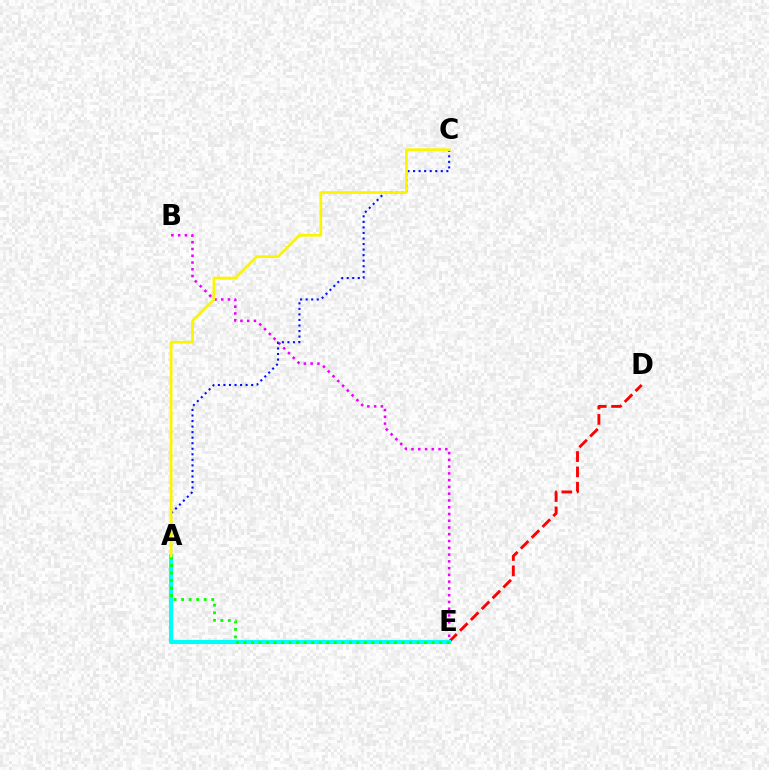{('B', 'E'): [{'color': '#ee00ff', 'line_style': 'dotted', 'thickness': 1.84}], ('A', 'C'): [{'color': '#0010ff', 'line_style': 'dotted', 'thickness': 1.51}, {'color': '#fcf500', 'line_style': 'solid', 'thickness': 1.98}], ('D', 'E'): [{'color': '#ff0000', 'line_style': 'dashed', 'thickness': 2.08}], ('A', 'E'): [{'color': '#00fff6', 'line_style': 'solid', 'thickness': 2.96}, {'color': '#08ff00', 'line_style': 'dotted', 'thickness': 2.04}]}